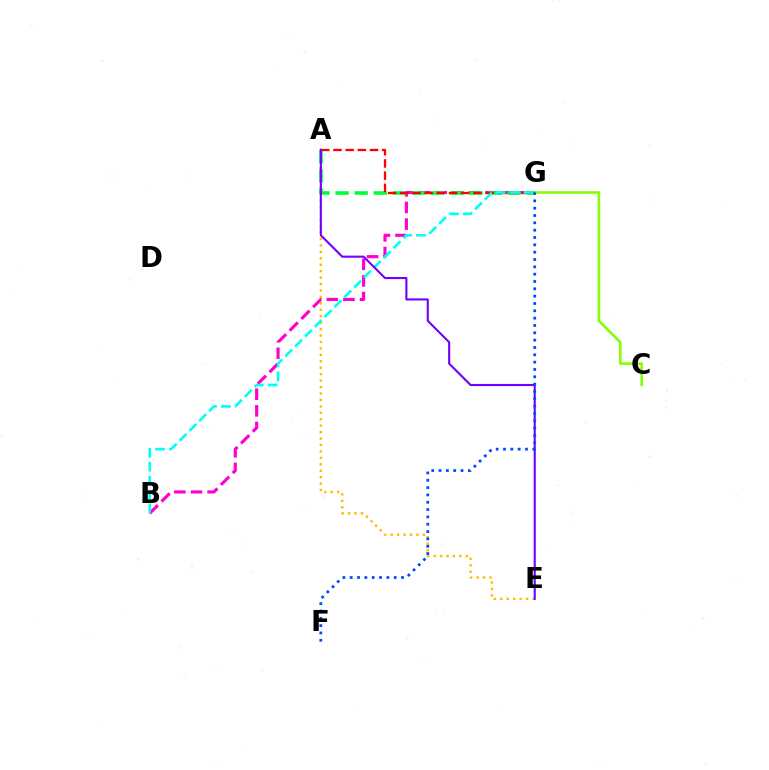{('B', 'G'): [{'color': '#ff00cf', 'line_style': 'dashed', 'thickness': 2.26}, {'color': '#00fff6', 'line_style': 'dashed', 'thickness': 1.89}], ('A', 'E'): [{'color': '#ffbd00', 'line_style': 'dotted', 'thickness': 1.75}, {'color': '#7200ff', 'line_style': 'solid', 'thickness': 1.52}], ('C', 'G'): [{'color': '#84ff00', 'line_style': 'solid', 'thickness': 1.85}], ('A', 'G'): [{'color': '#00ff39', 'line_style': 'dashed', 'thickness': 2.6}, {'color': '#ff0000', 'line_style': 'dashed', 'thickness': 1.66}], ('F', 'G'): [{'color': '#004bff', 'line_style': 'dotted', 'thickness': 1.99}]}